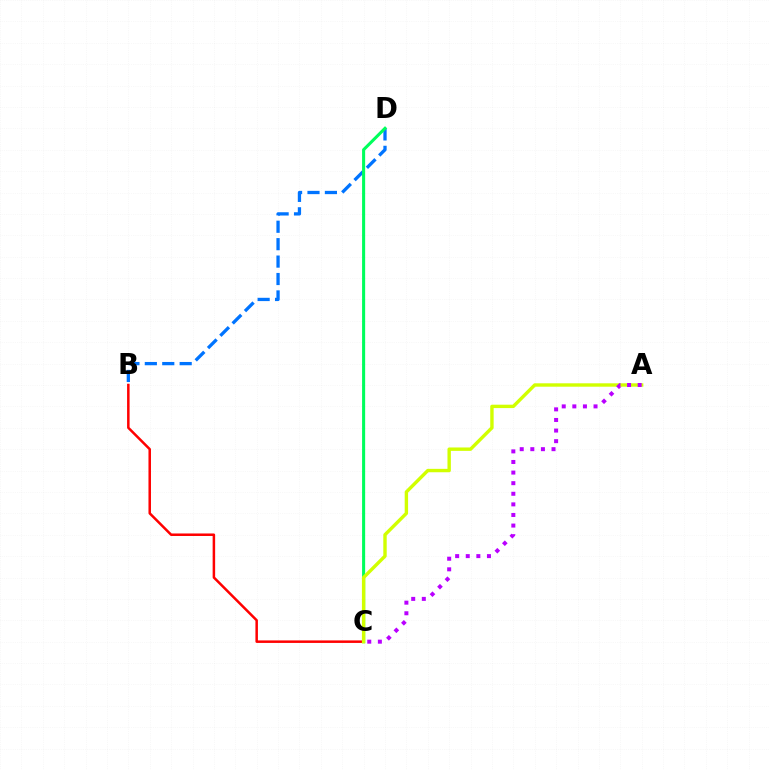{('B', 'D'): [{'color': '#0074ff', 'line_style': 'dashed', 'thickness': 2.37}], ('B', 'C'): [{'color': '#ff0000', 'line_style': 'solid', 'thickness': 1.8}], ('C', 'D'): [{'color': '#00ff5c', 'line_style': 'solid', 'thickness': 2.21}], ('A', 'C'): [{'color': '#d1ff00', 'line_style': 'solid', 'thickness': 2.45}, {'color': '#b900ff', 'line_style': 'dotted', 'thickness': 2.88}]}